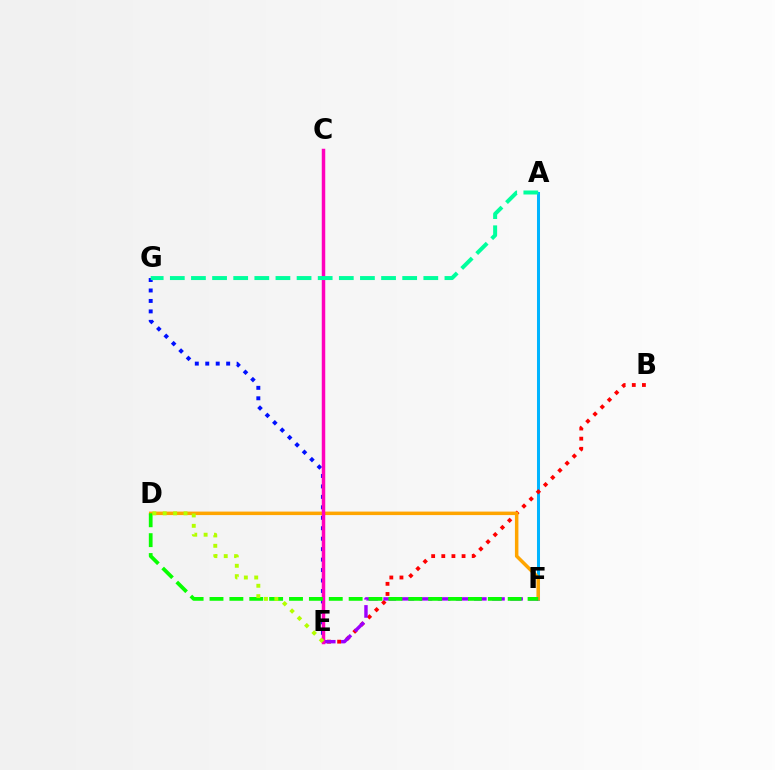{('A', 'F'): [{'color': '#00b5ff', 'line_style': 'solid', 'thickness': 2.18}], ('B', 'E'): [{'color': '#ff0000', 'line_style': 'dotted', 'thickness': 2.75}], ('E', 'G'): [{'color': '#0010ff', 'line_style': 'dotted', 'thickness': 2.84}], ('D', 'F'): [{'color': '#ffa500', 'line_style': 'solid', 'thickness': 2.52}, {'color': '#08ff00', 'line_style': 'dashed', 'thickness': 2.7}], ('E', 'F'): [{'color': '#9b00ff', 'line_style': 'dashed', 'thickness': 2.46}], ('C', 'E'): [{'color': '#ff00bd', 'line_style': 'solid', 'thickness': 2.51}], ('A', 'G'): [{'color': '#00ff9d', 'line_style': 'dashed', 'thickness': 2.87}], ('D', 'E'): [{'color': '#b3ff00', 'line_style': 'dotted', 'thickness': 2.82}]}